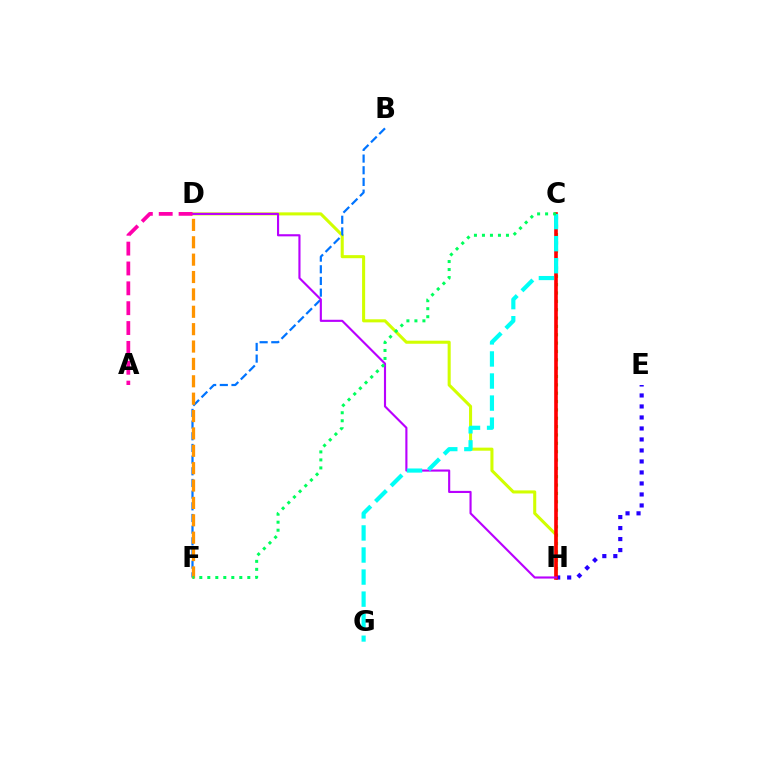{('D', 'H'): [{'color': '#d1ff00', 'line_style': 'solid', 'thickness': 2.21}, {'color': '#b900ff', 'line_style': 'solid', 'thickness': 1.53}], ('C', 'H'): [{'color': '#3dff00', 'line_style': 'dotted', 'thickness': 2.27}, {'color': '#ff0000', 'line_style': 'solid', 'thickness': 2.61}], ('E', 'H'): [{'color': '#2500ff', 'line_style': 'dotted', 'thickness': 2.99}], ('B', 'F'): [{'color': '#0074ff', 'line_style': 'dashed', 'thickness': 1.59}], ('C', 'G'): [{'color': '#00fff6', 'line_style': 'dashed', 'thickness': 3.0}], ('D', 'F'): [{'color': '#ff9400', 'line_style': 'dashed', 'thickness': 2.36}], ('A', 'D'): [{'color': '#ff00ac', 'line_style': 'dashed', 'thickness': 2.7}], ('C', 'F'): [{'color': '#00ff5c', 'line_style': 'dotted', 'thickness': 2.17}]}